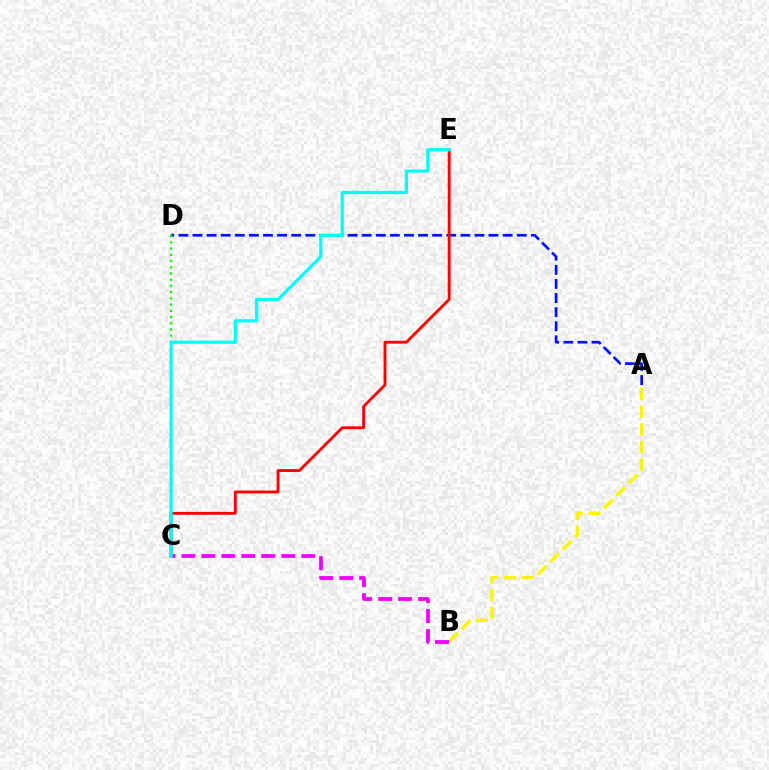{('A', 'B'): [{'color': '#fcf500', 'line_style': 'dashed', 'thickness': 2.4}], ('A', 'D'): [{'color': '#0010ff', 'line_style': 'dashed', 'thickness': 1.92}], ('C', 'D'): [{'color': '#08ff00', 'line_style': 'dotted', 'thickness': 1.69}], ('C', 'E'): [{'color': '#ff0000', 'line_style': 'solid', 'thickness': 2.06}, {'color': '#00fff6', 'line_style': 'solid', 'thickness': 2.3}], ('B', 'C'): [{'color': '#ee00ff', 'line_style': 'dashed', 'thickness': 2.71}]}